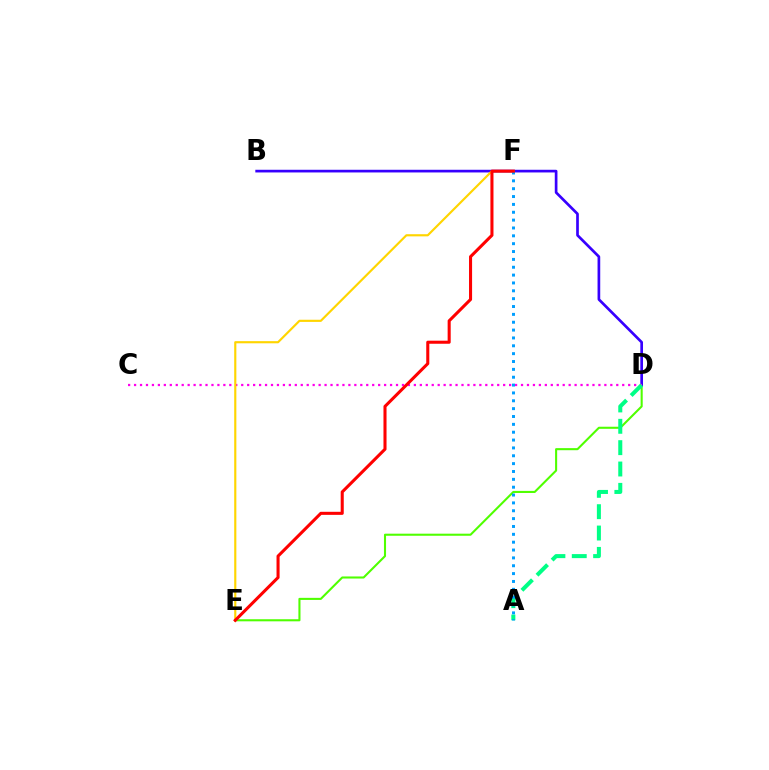{('D', 'E'): [{'color': '#4fff00', 'line_style': 'solid', 'thickness': 1.5}], ('B', 'D'): [{'color': '#3700ff', 'line_style': 'solid', 'thickness': 1.93}], ('C', 'D'): [{'color': '#ff00ed', 'line_style': 'dotted', 'thickness': 1.62}], ('E', 'F'): [{'color': '#ffd500', 'line_style': 'solid', 'thickness': 1.55}, {'color': '#ff0000', 'line_style': 'solid', 'thickness': 2.21}], ('A', 'D'): [{'color': '#00ff86', 'line_style': 'dashed', 'thickness': 2.9}], ('A', 'F'): [{'color': '#009eff', 'line_style': 'dotted', 'thickness': 2.13}]}